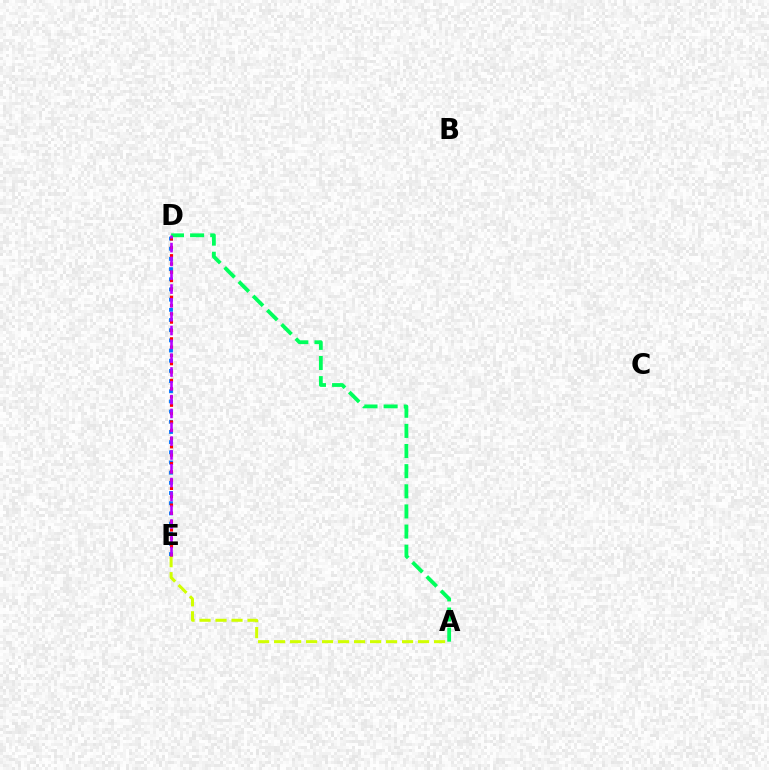{('D', 'E'): [{'color': '#0074ff', 'line_style': 'dotted', 'thickness': 2.77}, {'color': '#ff0000', 'line_style': 'dotted', 'thickness': 2.26}, {'color': '#b900ff', 'line_style': 'dashed', 'thickness': 1.88}], ('A', 'E'): [{'color': '#d1ff00', 'line_style': 'dashed', 'thickness': 2.17}], ('A', 'D'): [{'color': '#00ff5c', 'line_style': 'dashed', 'thickness': 2.74}]}